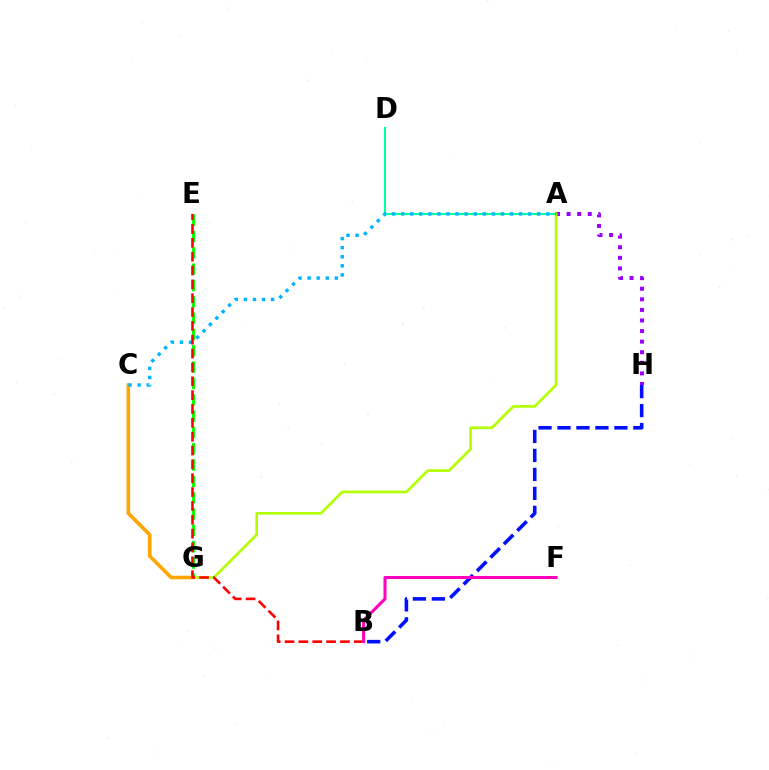{('E', 'G'): [{'color': '#08ff00', 'line_style': 'dashed', 'thickness': 2.22}], ('A', 'H'): [{'color': '#9b00ff', 'line_style': 'dotted', 'thickness': 2.88}], ('B', 'H'): [{'color': '#0010ff', 'line_style': 'dashed', 'thickness': 2.58}], ('A', 'D'): [{'color': '#00ff9d', 'line_style': 'solid', 'thickness': 1.52}], ('A', 'G'): [{'color': '#b3ff00', 'line_style': 'solid', 'thickness': 1.93}], ('C', 'G'): [{'color': '#ffa500', 'line_style': 'solid', 'thickness': 2.58}], ('A', 'C'): [{'color': '#00b5ff', 'line_style': 'dotted', 'thickness': 2.46}], ('B', 'E'): [{'color': '#ff0000', 'line_style': 'dashed', 'thickness': 1.88}], ('B', 'F'): [{'color': '#ff00bd', 'line_style': 'solid', 'thickness': 2.19}]}